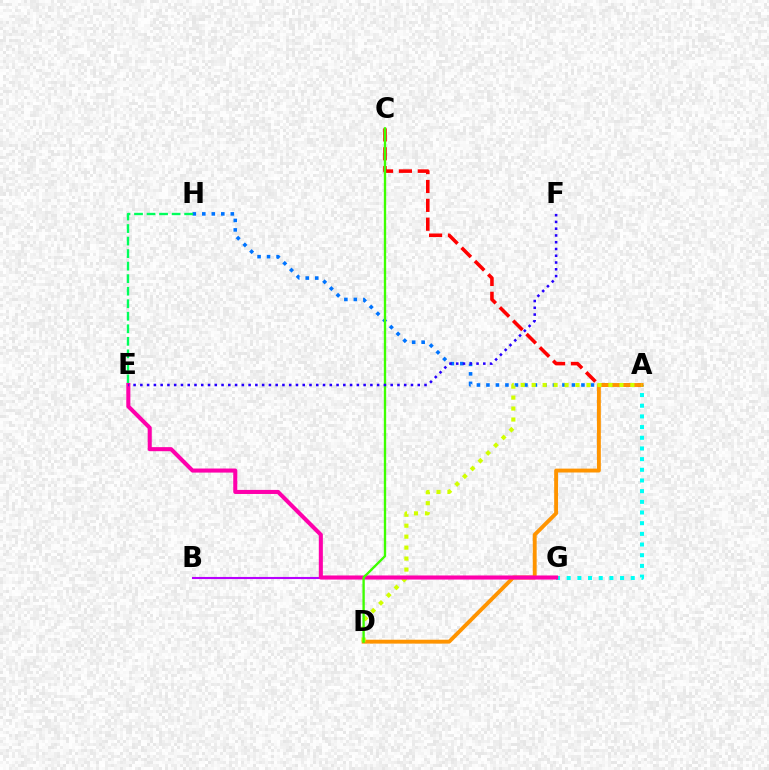{('B', 'G'): [{'color': '#b900ff', 'line_style': 'solid', 'thickness': 1.51}], ('A', 'H'): [{'color': '#0074ff', 'line_style': 'dotted', 'thickness': 2.58}], ('A', 'C'): [{'color': '#ff0000', 'line_style': 'dashed', 'thickness': 2.56}], ('A', 'G'): [{'color': '#00fff6', 'line_style': 'dotted', 'thickness': 2.9}], ('E', 'H'): [{'color': '#00ff5c', 'line_style': 'dashed', 'thickness': 1.7}], ('A', 'D'): [{'color': '#ff9400', 'line_style': 'solid', 'thickness': 2.8}, {'color': '#d1ff00', 'line_style': 'dotted', 'thickness': 2.98}], ('E', 'G'): [{'color': '#ff00ac', 'line_style': 'solid', 'thickness': 2.92}], ('C', 'D'): [{'color': '#3dff00', 'line_style': 'solid', 'thickness': 1.69}], ('E', 'F'): [{'color': '#2500ff', 'line_style': 'dotted', 'thickness': 1.84}]}